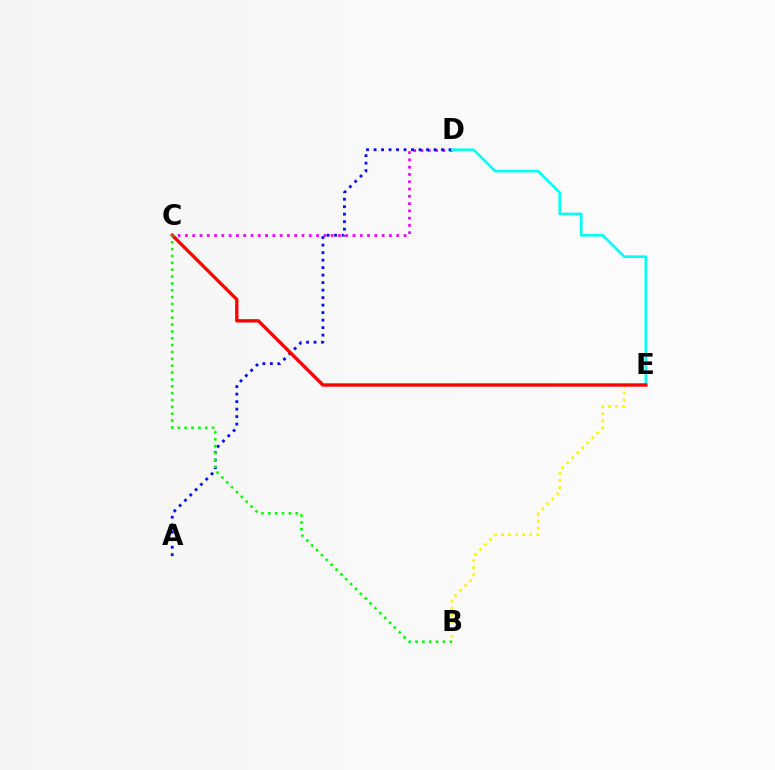{('C', 'D'): [{'color': '#ee00ff', 'line_style': 'dotted', 'thickness': 1.98}], ('A', 'D'): [{'color': '#0010ff', 'line_style': 'dotted', 'thickness': 2.04}], ('B', 'E'): [{'color': '#fcf500', 'line_style': 'dotted', 'thickness': 1.92}], ('D', 'E'): [{'color': '#00fff6', 'line_style': 'solid', 'thickness': 1.87}], ('C', 'E'): [{'color': '#ff0000', 'line_style': 'solid', 'thickness': 2.41}], ('B', 'C'): [{'color': '#08ff00', 'line_style': 'dotted', 'thickness': 1.86}]}